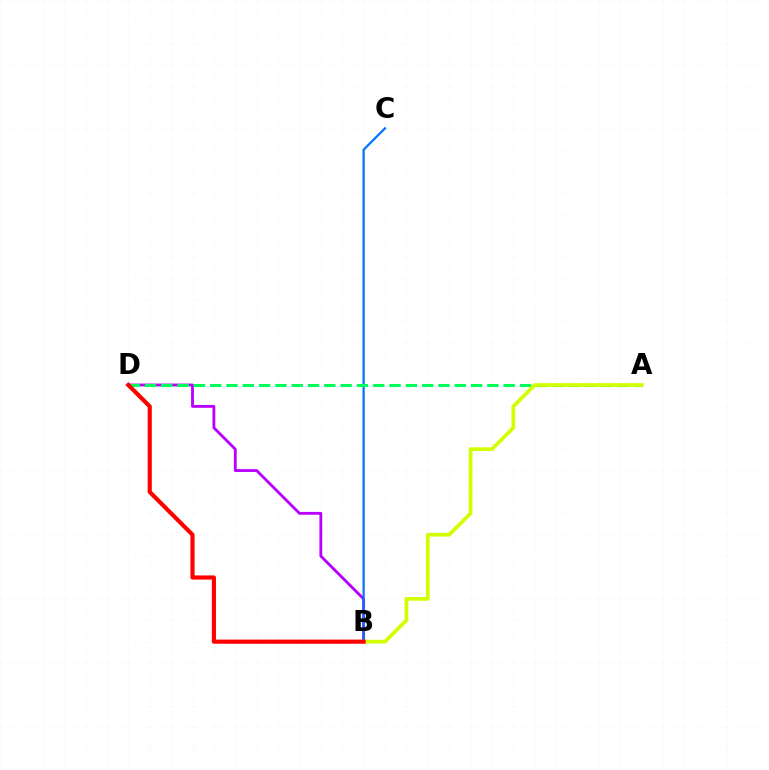{('B', 'D'): [{'color': '#b900ff', 'line_style': 'solid', 'thickness': 2.04}, {'color': '#ff0000', 'line_style': 'solid', 'thickness': 2.99}], ('B', 'C'): [{'color': '#0074ff', 'line_style': 'solid', 'thickness': 1.6}], ('A', 'D'): [{'color': '#00ff5c', 'line_style': 'dashed', 'thickness': 2.21}], ('A', 'B'): [{'color': '#d1ff00', 'line_style': 'solid', 'thickness': 2.67}]}